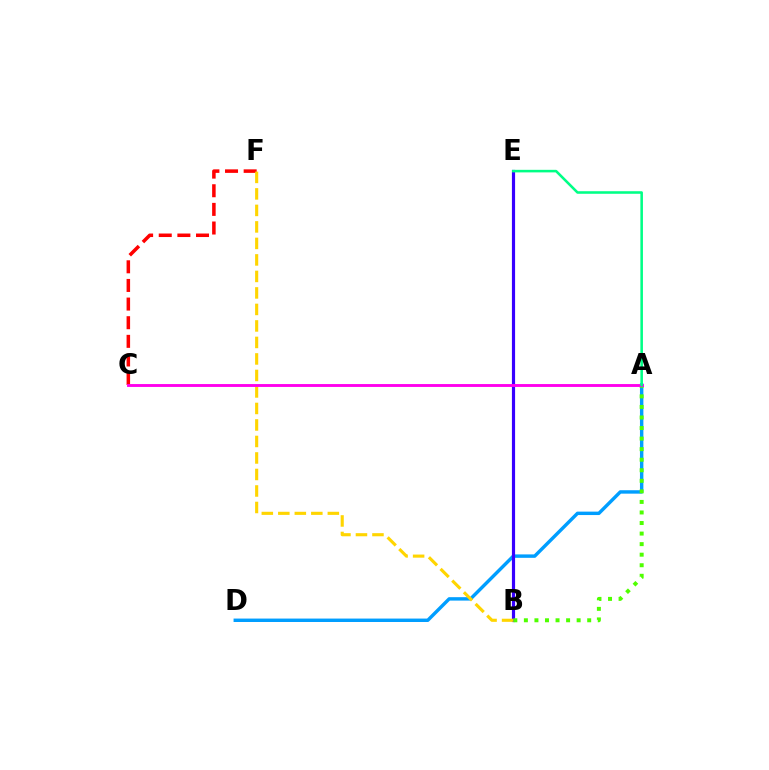{('A', 'D'): [{'color': '#009eff', 'line_style': 'solid', 'thickness': 2.47}], ('B', 'E'): [{'color': '#3700ff', 'line_style': 'solid', 'thickness': 2.29}], ('A', 'B'): [{'color': '#4fff00', 'line_style': 'dotted', 'thickness': 2.87}], ('C', 'F'): [{'color': '#ff0000', 'line_style': 'dashed', 'thickness': 2.53}], ('B', 'F'): [{'color': '#ffd500', 'line_style': 'dashed', 'thickness': 2.24}], ('A', 'C'): [{'color': '#ff00ed', 'line_style': 'solid', 'thickness': 2.07}], ('A', 'E'): [{'color': '#00ff86', 'line_style': 'solid', 'thickness': 1.84}]}